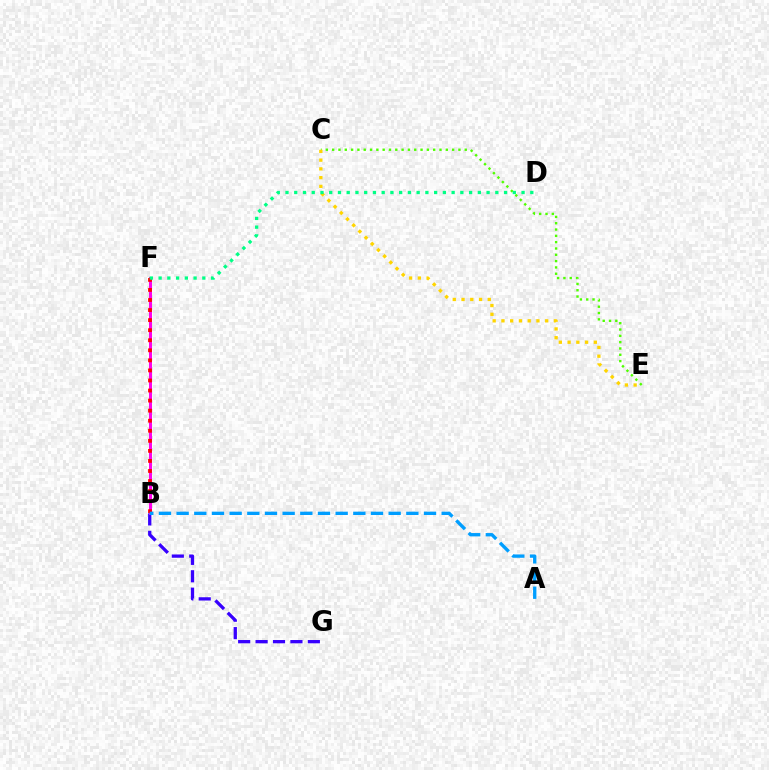{('B', 'G'): [{'color': '#3700ff', 'line_style': 'dashed', 'thickness': 2.37}], ('B', 'F'): [{'color': '#ff00ed', 'line_style': 'solid', 'thickness': 2.14}, {'color': '#ff0000', 'line_style': 'dotted', 'thickness': 2.73}], ('C', 'E'): [{'color': '#4fff00', 'line_style': 'dotted', 'thickness': 1.72}, {'color': '#ffd500', 'line_style': 'dotted', 'thickness': 2.38}], ('A', 'B'): [{'color': '#009eff', 'line_style': 'dashed', 'thickness': 2.4}], ('D', 'F'): [{'color': '#00ff86', 'line_style': 'dotted', 'thickness': 2.38}]}